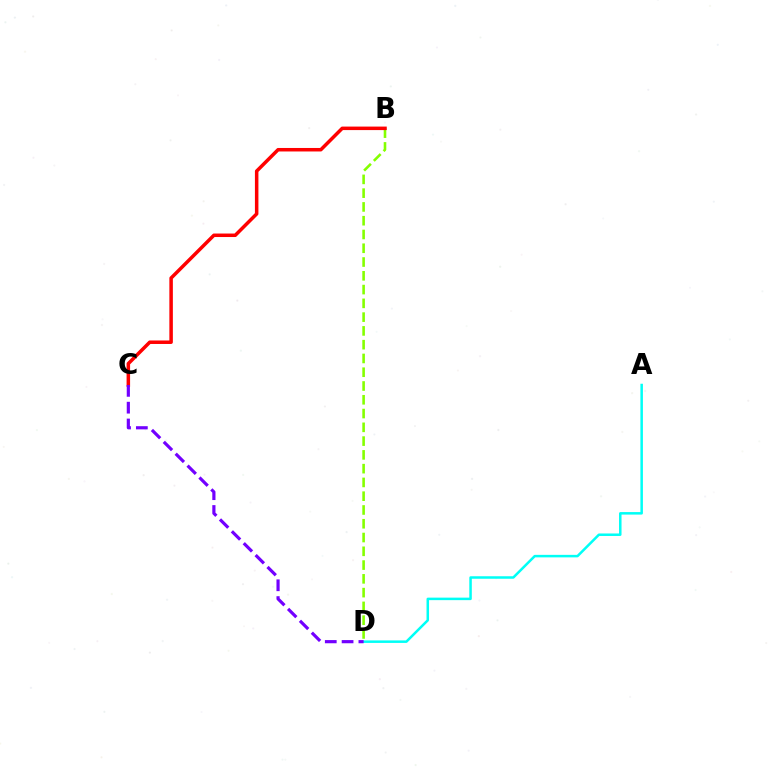{('B', 'D'): [{'color': '#84ff00', 'line_style': 'dashed', 'thickness': 1.87}], ('A', 'D'): [{'color': '#00fff6', 'line_style': 'solid', 'thickness': 1.81}], ('B', 'C'): [{'color': '#ff0000', 'line_style': 'solid', 'thickness': 2.52}], ('C', 'D'): [{'color': '#7200ff', 'line_style': 'dashed', 'thickness': 2.28}]}